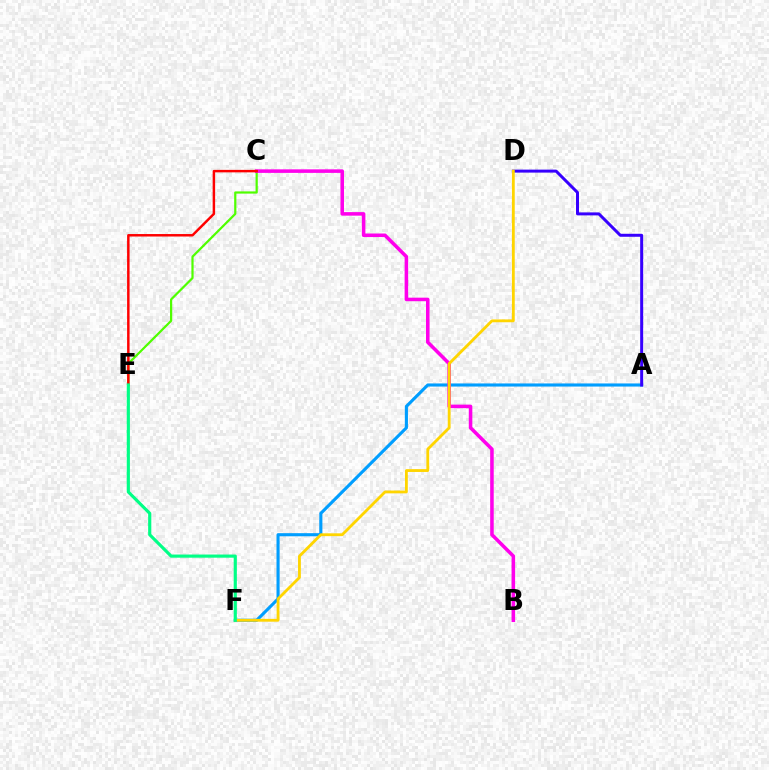{('A', 'F'): [{'color': '#009eff', 'line_style': 'solid', 'thickness': 2.24}], ('A', 'D'): [{'color': '#3700ff', 'line_style': 'solid', 'thickness': 2.15}], ('C', 'E'): [{'color': '#4fff00', 'line_style': 'solid', 'thickness': 1.59}, {'color': '#ff0000', 'line_style': 'solid', 'thickness': 1.78}], ('B', 'C'): [{'color': '#ff00ed', 'line_style': 'solid', 'thickness': 2.55}], ('D', 'F'): [{'color': '#ffd500', 'line_style': 'solid', 'thickness': 2.03}], ('E', 'F'): [{'color': '#00ff86', 'line_style': 'solid', 'thickness': 2.27}]}